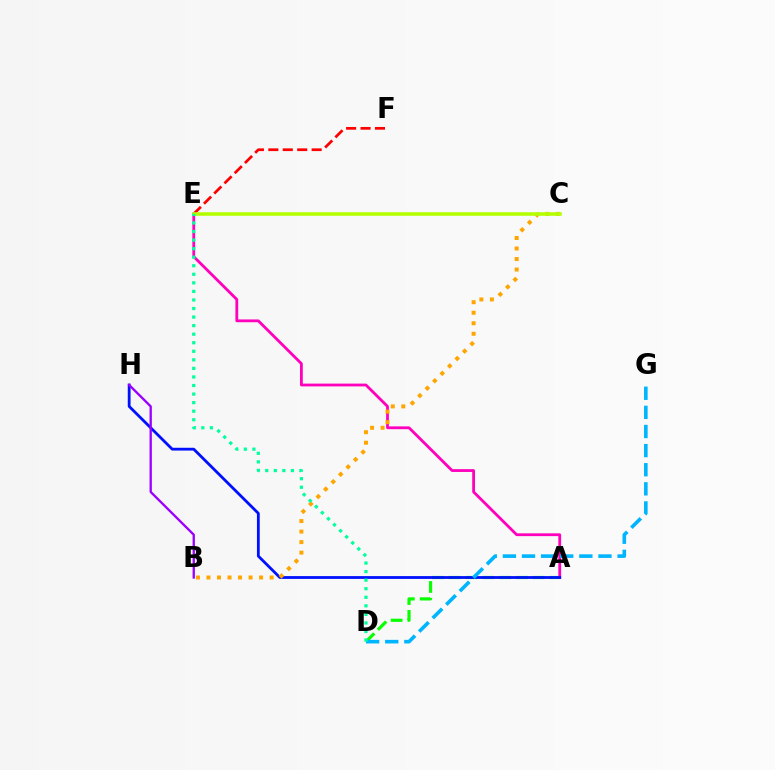{('A', 'D'): [{'color': '#08ff00', 'line_style': 'dashed', 'thickness': 2.28}], ('E', 'F'): [{'color': '#ff0000', 'line_style': 'dashed', 'thickness': 1.96}], ('A', 'E'): [{'color': '#ff00bd', 'line_style': 'solid', 'thickness': 2.02}], ('A', 'H'): [{'color': '#0010ff', 'line_style': 'solid', 'thickness': 2.01}], ('D', 'G'): [{'color': '#00b5ff', 'line_style': 'dashed', 'thickness': 2.6}], ('B', 'C'): [{'color': '#ffa500', 'line_style': 'dotted', 'thickness': 2.86}], ('C', 'E'): [{'color': '#b3ff00', 'line_style': 'solid', 'thickness': 2.56}], ('D', 'E'): [{'color': '#00ff9d', 'line_style': 'dotted', 'thickness': 2.32}], ('B', 'H'): [{'color': '#9b00ff', 'line_style': 'solid', 'thickness': 1.68}]}